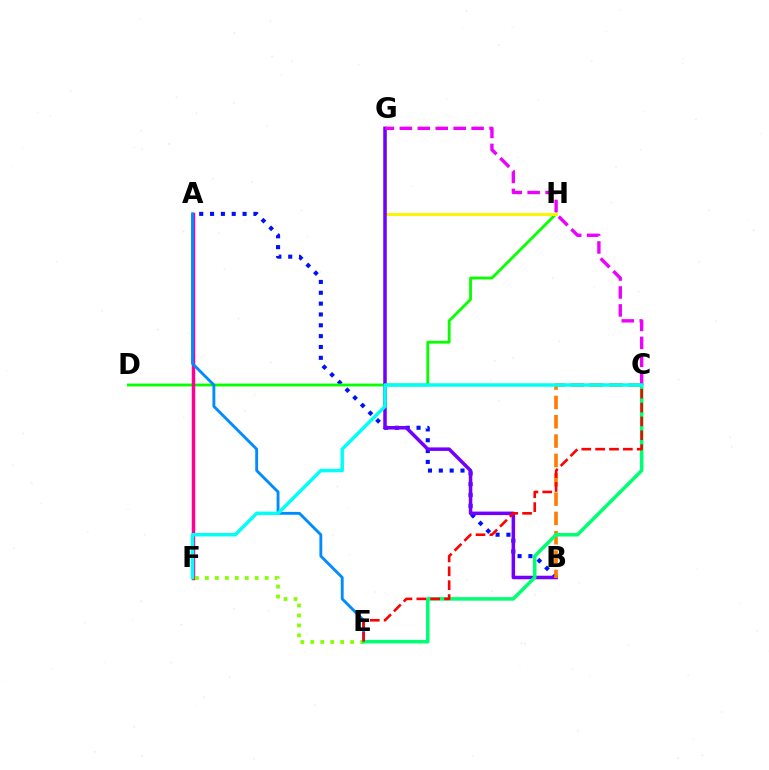{('A', 'B'): [{'color': '#0010ff', 'line_style': 'dotted', 'thickness': 2.95}], ('D', 'H'): [{'color': '#08ff00', 'line_style': 'solid', 'thickness': 2.04}], ('G', 'H'): [{'color': '#fcf500', 'line_style': 'solid', 'thickness': 2.11}], ('A', 'F'): [{'color': '#ff0094', 'line_style': 'solid', 'thickness': 2.5}], ('B', 'G'): [{'color': '#7200ff', 'line_style': 'solid', 'thickness': 2.54}], ('B', 'C'): [{'color': '#ff7c00', 'line_style': 'dashed', 'thickness': 2.63}], ('A', 'E'): [{'color': '#008cff', 'line_style': 'solid', 'thickness': 2.06}], ('E', 'F'): [{'color': '#84ff00', 'line_style': 'dotted', 'thickness': 2.71}], ('C', 'E'): [{'color': '#00ff74', 'line_style': 'solid', 'thickness': 2.56}, {'color': '#ff0000', 'line_style': 'dashed', 'thickness': 1.88}], ('C', 'G'): [{'color': '#ee00ff', 'line_style': 'dashed', 'thickness': 2.44}], ('C', 'F'): [{'color': '#00fff6', 'line_style': 'solid', 'thickness': 2.49}]}